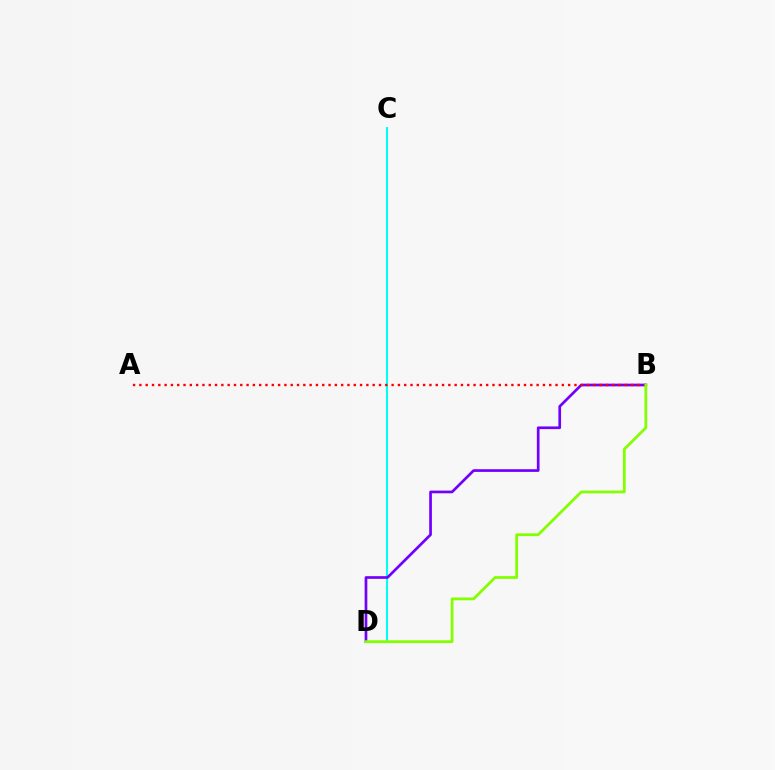{('C', 'D'): [{'color': '#00fff6', 'line_style': 'solid', 'thickness': 1.5}], ('B', 'D'): [{'color': '#7200ff', 'line_style': 'solid', 'thickness': 1.94}, {'color': '#84ff00', 'line_style': 'solid', 'thickness': 2.0}], ('A', 'B'): [{'color': '#ff0000', 'line_style': 'dotted', 'thickness': 1.71}]}